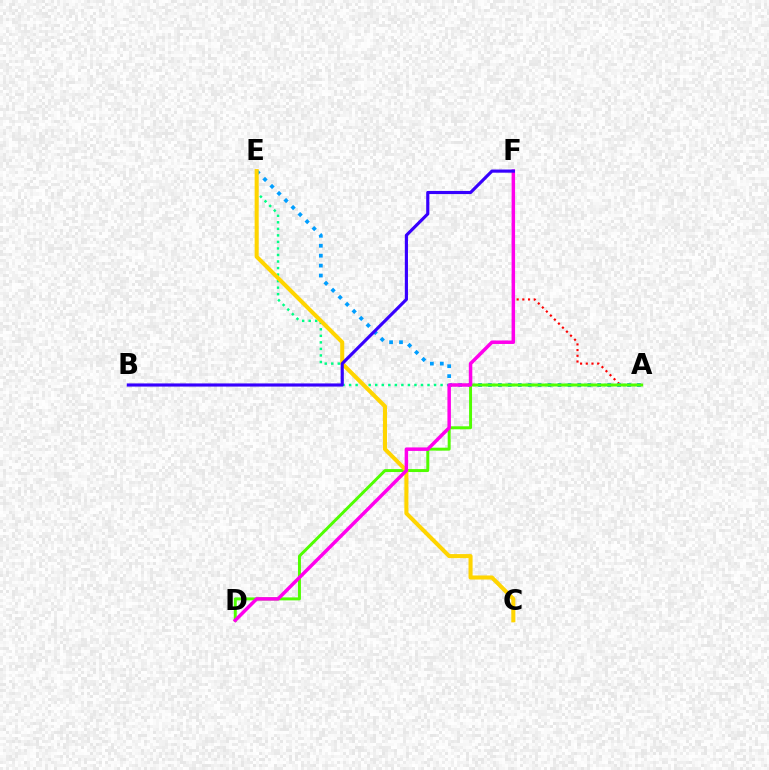{('A', 'E'): [{'color': '#00ff86', 'line_style': 'dotted', 'thickness': 1.78}, {'color': '#009eff', 'line_style': 'dotted', 'thickness': 2.7}], ('A', 'F'): [{'color': '#ff0000', 'line_style': 'dotted', 'thickness': 1.55}], ('A', 'D'): [{'color': '#4fff00', 'line_style': 'solid', 'thickness': 2.13}], ('C', 'E'): [{'color': '#ffd500', 'line_style': 'solid', 'thickness': 2.92}], ('D', 'F'): [{'color': '#ff00ed', 'line_style': 'solid', 'thickness': 2.51}], ('B', 'F'): [{'color': '#3700ff', 'line_style': 'solid', 'thickness': 2.27}]}